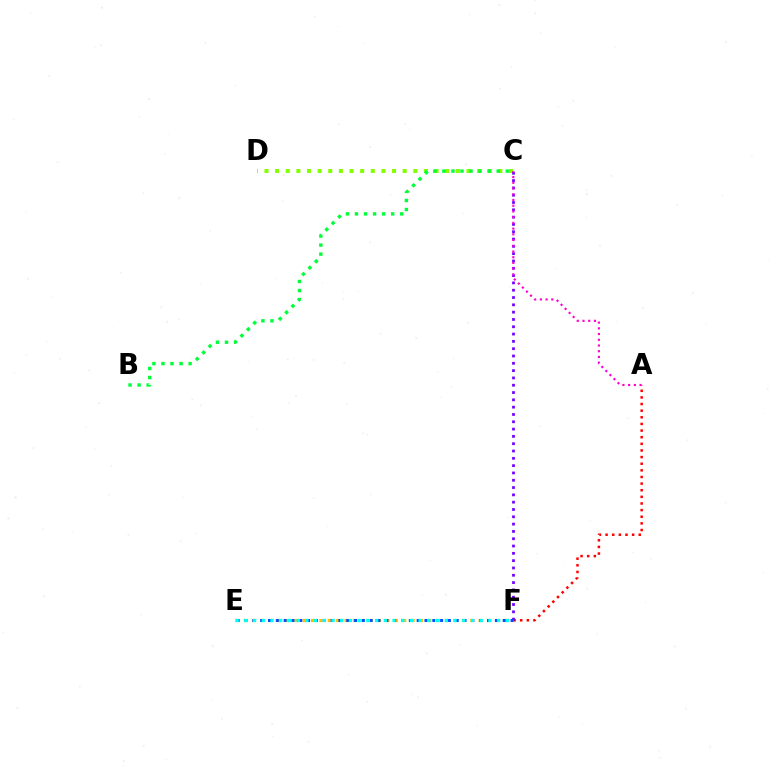{('E', 'F'): [{'color': '#ffbd00', 'line_style': 'dotted', 'thickness': 2.28}, {'color': '#004bff', 'line_style': 'dotted', 'thickness': 2.13}, {'color': '#00fff6', 'line_style': 'dotted', 'thickness': 2.37}], ('A', 'F'): [{'color': '#ff0000', 'line_style': 'dotted', 'thickness': 1.8}], ('C', 'D'): [{'color': '#84ff00', 'line_style': 'dotted', 'thickness': 2.89}], ('C', 'F'): [{'color': '#7200ff', 'line_style': 'dotted', 'thickness': 1.99}], ('A', 'C'): [{'color': '#ff00cf', 'line_style': 'dotted', 'thickness': 1.55}], ('B', 'C'): [{'color': '#00ff39', 'line_style': 'dotted', 'thickness': 2.46}]}